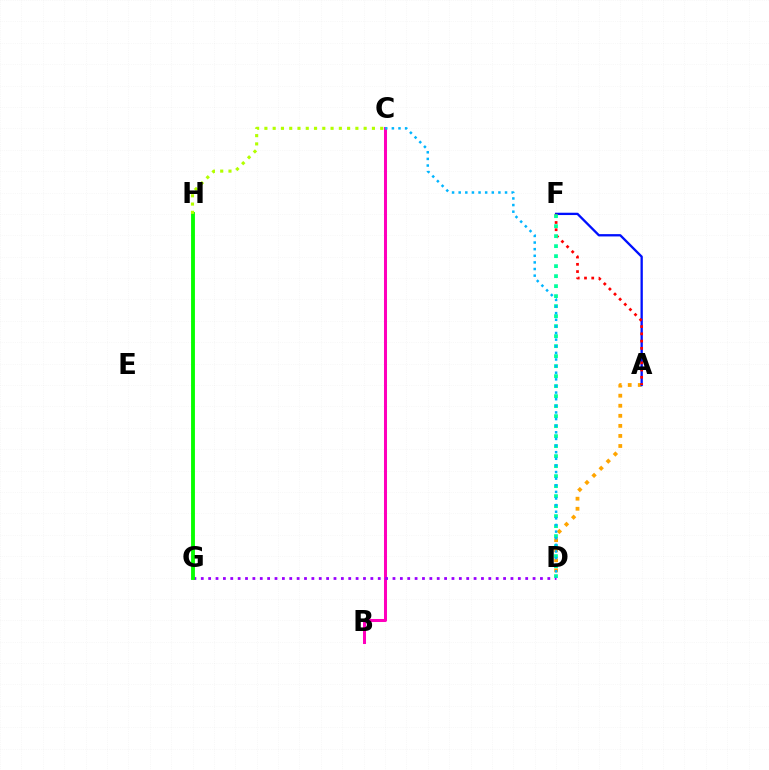{('B', 'C'): [{'color': '#ff00bd', 'line_style': 'solid', 'thickness': 2.18}], ('D', 'G'): [{'color': '#9b00ff', 'line_style': 'dotted', 'thickness': 2.0}], ('A', 'D'): [{'color': '#ffa500', 'line_style': 'dotted', 'thickness': 2.73}], ('G', 'H'): [{'color': '#08ff00', 'line_style': 'solid', 'thickness': 2.78}], ('A', 'F'): [{'color': '#0010ff', 'line_style': 'solid', 'thickness': 1.67}, {'color': '#ff0000', 'line_style': 'dotted', 'thickness': 1.97}], ('C', 'H'): [{'color': '#b3ff00', 'line_style': 'dotted', 'thickness': 2.25}], ('D', 'F'): [{'color': '#00ff9d', 'line_style': 'dotted', 'thickness': 2.72}], ('C', 'D'): [{'color': '#00b5ff', 'line_style': 'dotted', 'thickness': 1.8}]}